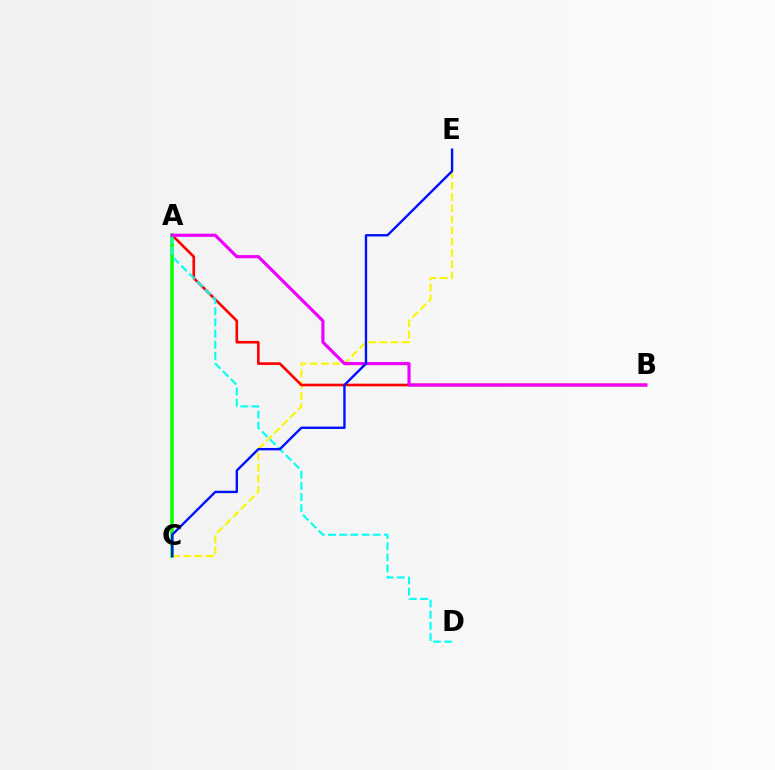{('C', 'E'): [{'color': '#fcf500', 'line_style': 'dashed', 'thickness': 1.52}, {'color': '#0010ff', 'line_style': 'solid', 'thickness': 1.71}], ('A', 'B'): [{'color': '#ff0000', 'line_style': 'solid', 'thickness': 1.9}, {'color': '#ee00ff', 'line_style': 'solid', 'thickness': 2.27}], ('A', 'C'): [{'color': '#08ff00', 'line_style': 'solid', 'thickness': 2.52}], ('A', 'D'): [{'color': '#00fff6', 'line_style': 'dashed', 'thickness': 1.52}]}